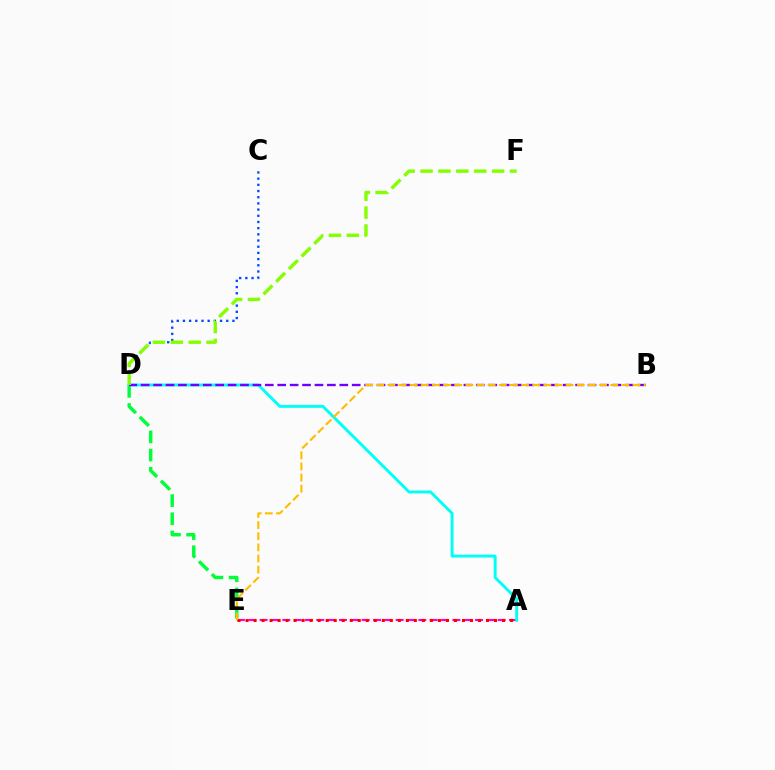{('D', 'E'): [{'color': '#00ff39', 'line_style': 'dashed', 'thickness': 2.47}], ('C', 'D'): [{'color': '#004bff', 'line_style': 'dotted', 'thickness': 1.68}], ('A', 'E'): [{'color': '#ff00cf', 'line_style': 'dashed', 'thickness': 1.54}, {'color': '#ff0000', 'line_style': 'dotted', 'thickness': 2.18}], ('A', 'D'): [{'color': '#00fff6', 'line_style': 'solid', 'thickness': 2.1}], ('B', 'D'): [{'color': '#7200ff', 'line_style': 'dashed', 'thickness': 1.69}], ('D', 'F'): [{'color': '#84ff00', 'line_style': 'dashed', 'thickness': 2.43}], ('B', 'E'): [{'color': '#ffbd00', 'line_style': 'dashed', 'thickness': 1.51}]}